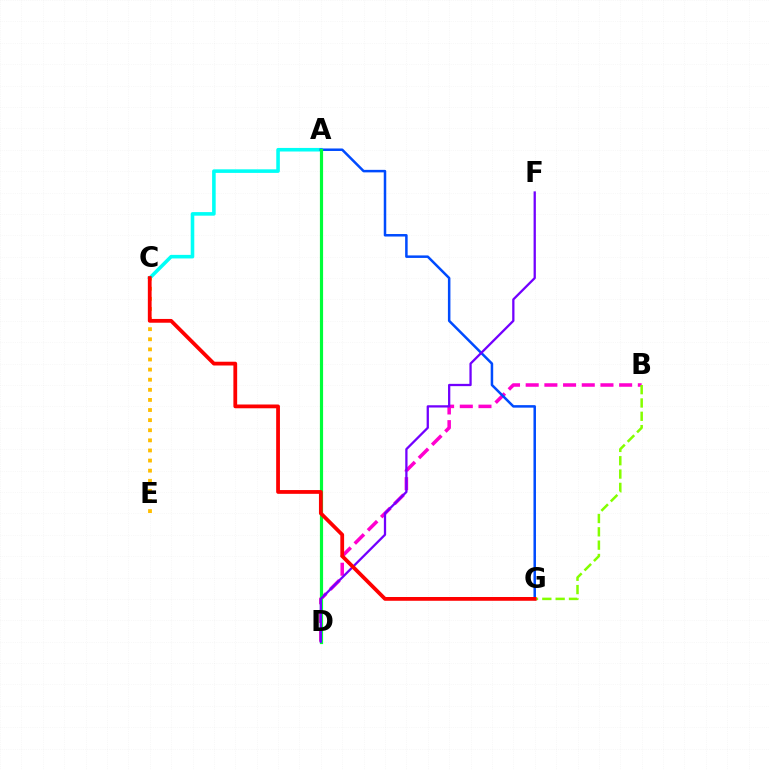{('A', 'C'): [{'color': '#00fff6', 'line_style': 'solid', 'thickness': 2.57}], ('C', 'E'): [{'color': '#ffbd00', 'line_style': 'dotted', 'thickness': 2.75}], ('B', 'D'): [{'color': '#ff00cf', 'line_style': 'dashed', 'thickness': 2.54}], ('A', 'G'): [{'color': '#004bff', 'line_style': 'solid', 'thickness': 1.81}], ('A', 'D'): [{'color': '#00ff39', 'line_style': 'solid', 'thickness': 2.29}], ('B', 'G'): [{'color': '#84ff00', 'line_style': 'dashed', 'thickness': 1.81}], ('D', 'F'): [{'color': '#7200ff', 'line_style': 'solid', 'thickness': 1.64}], ('C', 'G'): [{'color': '#ff0000', 'line_style': 'solid', 'thickness': 2.72}]}